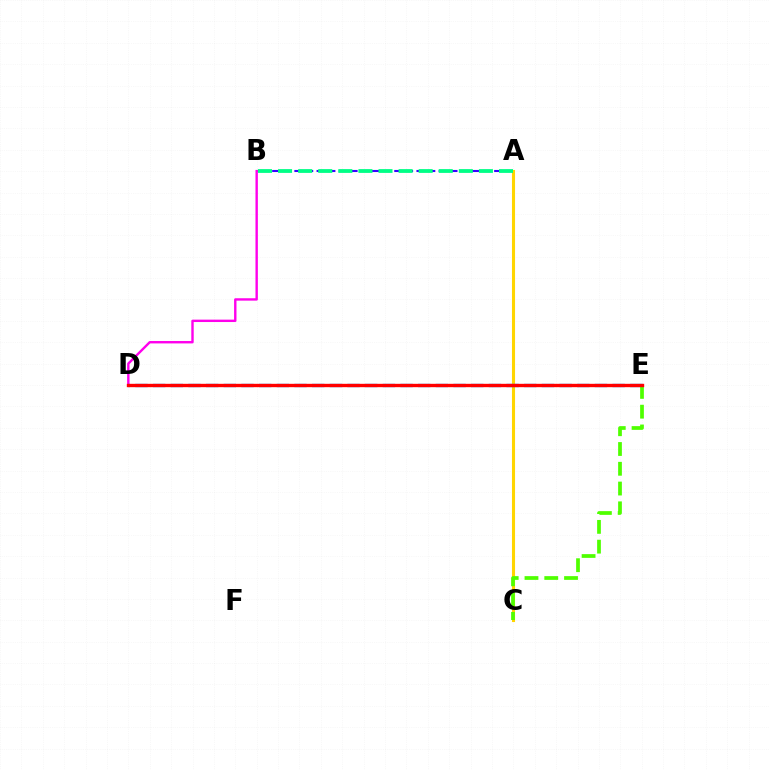{('A', 'B'): [{'color': '#3700ff', 'line_style': 'dashed', 'thickness': 1.51}, {'color': '#00ff86', 'line_style': 'dashed', 'thickness': 2.73}], ('B', 'D'): [{'color': '#ff00ed', 'line_style': 'solid', 'thickness': 1.72}], ('A', 'C'): [{'color': '#ffd500', 'line_style': 'solid', 'thickness': 2.23}], ('D', 'E'): [{'color': '#009eff', 'line_style': 'dashed', 'thickness': 2.4}, {'color': '#ff0000', 'line_style': 'solid', 'thickness': 2.42}], ('C', 'E'): [{'color': '#4fff00', 'line_style': 'dashed', 'thickness': 2.69}]}